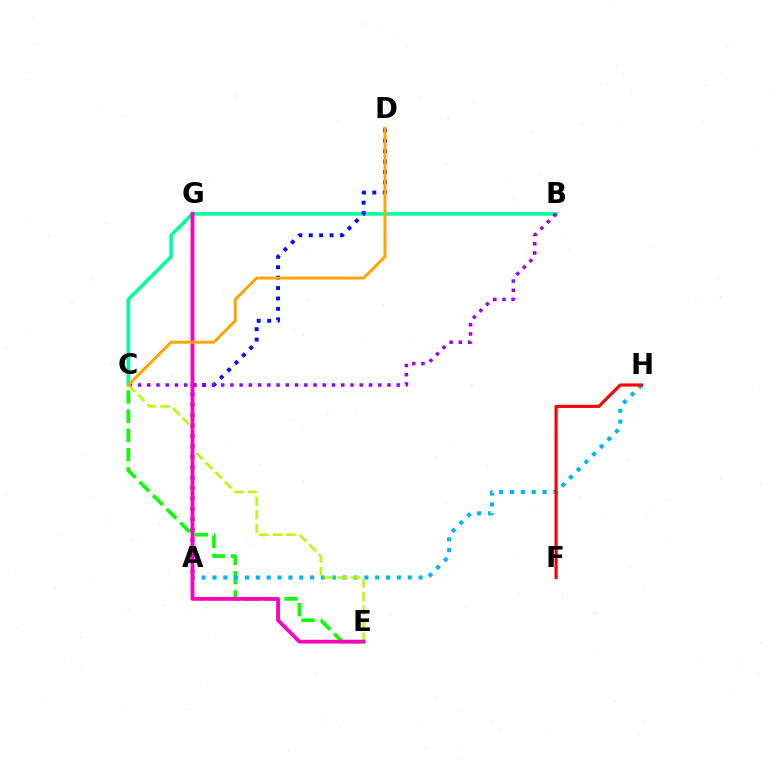{('B', 'C'): [{'color': '#00ff9d', 'line_style': 'solid', 'thickness': 2.58}, {'color': '#9b00ff', 'line_style': 'dotted', 'thickness': 2.51}], ('C', 'E'): [{'color': '#08ff00', 'line_style': 'dashed', 'thickness': 2.61}, {'color': '#b3ff00', 'line_style': 'dashed', 'thickness': 1.84}], ('A', 'H'): [{'color': '#00b5ff', 'line_style': 'dotted', 'thickness': 2.95}], ('A', 'D'): [{'color': '#0010ff', 'line_style': 'dotted', 'thickness': 2.83}], ('F', 'H'): [{'color': '#ff0000', 'line_style': 'solid', 'thickness': 2.25}], ('E', 'G'): [{'color': '#ff00bd', 'line_style': 'solid', 'thickness': 2.73}], ('C', 'D'): [{'color': '#ffa500', 'line_style': 'solid', 'thickness': 2.12}]}